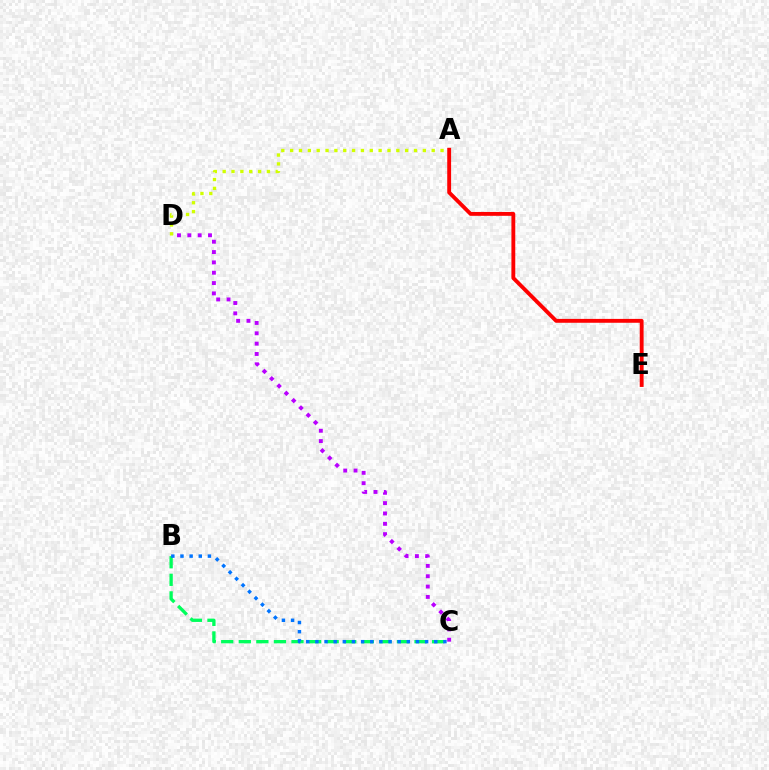{('C', 'D'): [{'color': '#b900ff', 'line_style': 'dotted', 'thickness': 2.81}], ('A', 'D'): [{'color': '#d1ff00', 'line_style': 'dotted', 'thickness': 2.4}], ('B', 'C'): [{'color': '#00ff5c', 'line_style': 'dashed', 'thickness': 2.39}, {'color': '#0074ff', 'line_style': 'dotted', 'thickness': 2.48}], ('A', 'E'): [{'color': '#ff0000', 'line_style': 'solid', 'thickness': 2.78}]}